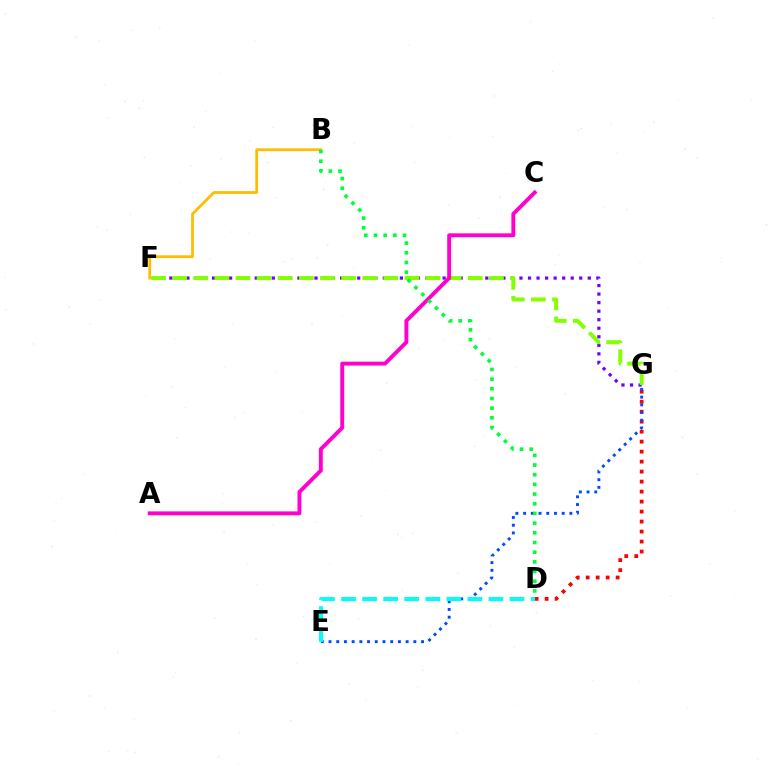{('D', 'G'): [{'color': '#ff0000', 'line_style': 'dotted', 'thickness': 2.71}], ('F', 'G'): [{'color': '#7200ff', 'line_style': 'dotted', 'thickness': 2.32}, {'color': '#84ff00', 'line_style': 'dashed', 'thickness': 2.87}], ('B', 'F'): [{'color': '#ffbd00', 'line_style': 'solid', 'thickness': 2.0}], ('E', 'G'): [{'color': '#004bff', 'line_style': 'dotted', 'thickness': 2.1}], ('A', 'C'): [{'color': '#ff00cf', 'line_style': 'solid', 'thickness': 2.81}], ('B', 'D'): [{'color': '#00ff39', 'line_style': 'dotted', 'thickness': 2.63}], ('D', 'E'): [{'color': '#00fff6', 'line_style': 'dashed', 'thickness': 2.86}]}